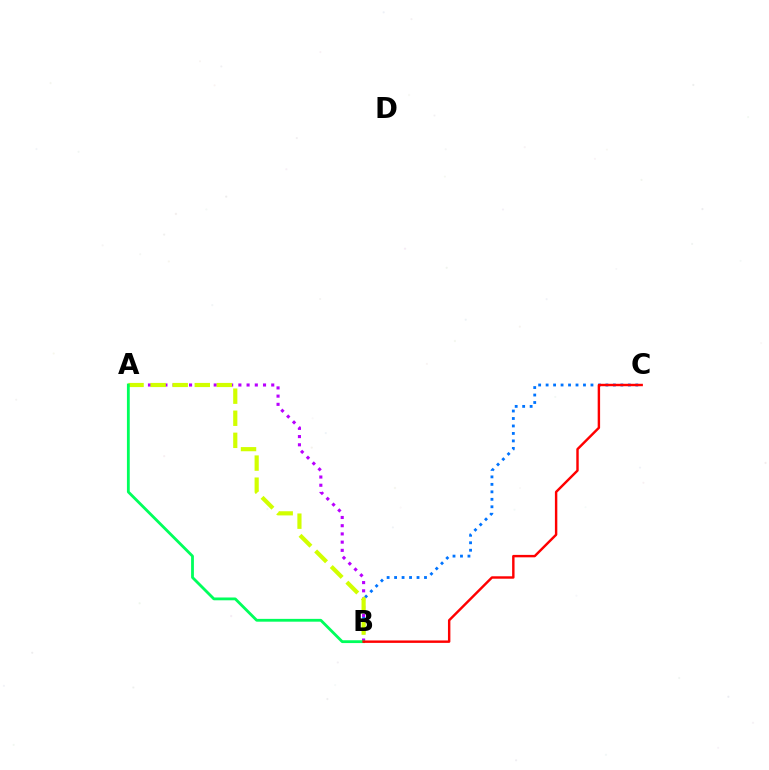{('B', 'C'): [{'color': '#0074ff', 'line_style': 'dotted', 'thickness': 2.03}, {'color': '#ff0000', 'line_style': 'solid', 'thickness': 1.75}], ('A', 'B'): [{'color': '#b900ff', 'line_style': 'dotted', 'thickness': 2.23}, {'color': '#d1ff00', 'line_style': 'dashed', 'thickness': 3.0}, {'color': '#00ff5c', 'line_style': 'solid', 'thickness': 2.02}]}